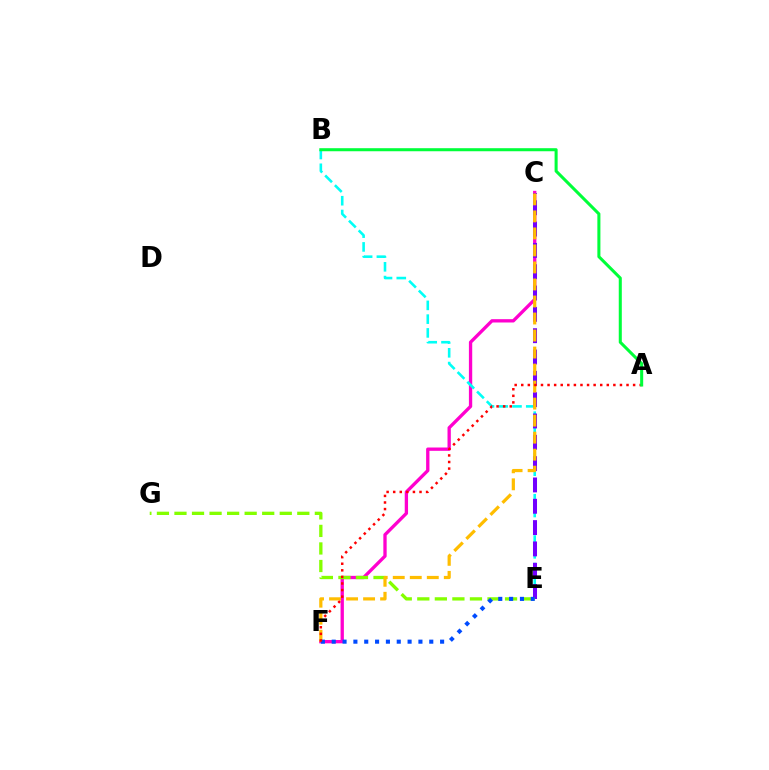{('C', 'F'): [{'color': '#ff00cf', 'line_style': 'solid', 'thickness': 2.39}, {'color': '#ffbd00', 'line_style': 'dashed', 'thickness': 2.31}], ('B', 'E'): [{'color': '#00fff6', 'line_style': 'dashed', 'thickness': 1.87}], ('C', 'E'): [{'color': '#7200ff', 'line_style': 'dashed', 'thickness': 2.9}], ('E', 'G'): [{'color': '#84ff00', 'line_style': 'dashed', 'thickness': 2.38}], ('E', 'F'): [{'color': '#004bff', 'line_style': 'dotted', 'thickness': 2.95}], ('A', 'F'): [{'color': '#ff0000', 'line_style': 'dotted', 'thickness': 1.79}], ('A', 'B'): [{'color': '#00ff39', 'line_style': 'solid', 'thickness': 2.19}]}